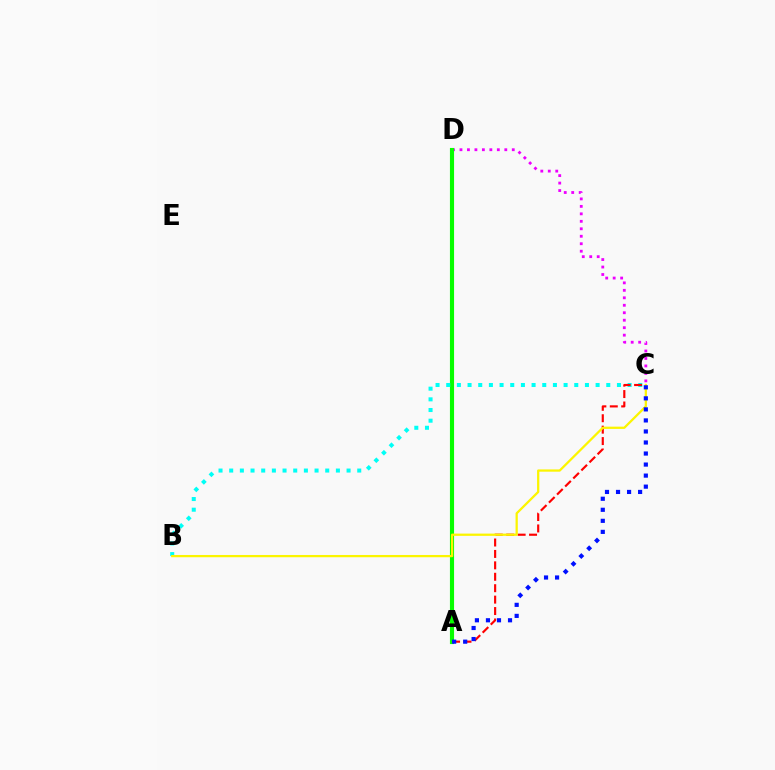{('C', 'D'): [{'color': '#ee00ff', 'line_style': 'dotted', 'thickness': 2.03}], ('A', 'D'): [{'color': '#08ff00', 'line_style': 'solid', 'thickness': 2.97}], ('B', 'C'): [{'color': '#00fff6', 'line_style': 'dotted', 'thickness': 2.9}, {'color': '#fcf500', 'line_style': 'solid', 'thickness': 1.63}], ('A', 'C'): [{'color': '#ff0000', 'line_style': 'dashed', 'thickness': 1.55}, {'color': '#0010ff', 'line_style': 'dotted', 'thickness': 3.0}]}